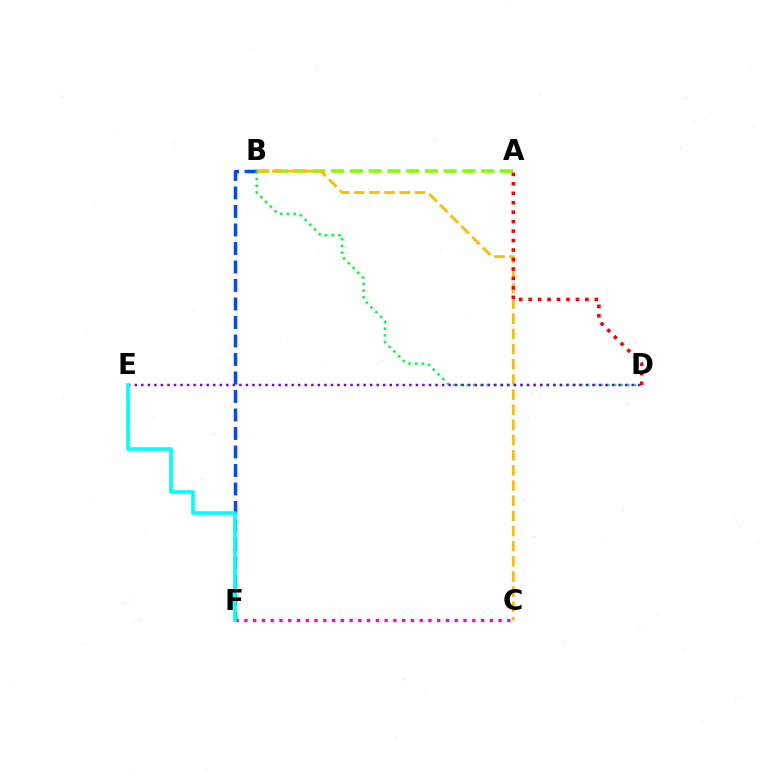{('A', 'B'): [{'color': '#84ff00', 'line_style': 'dashed', 'thickness': 2.55}], ('B', 'F'): [{'color': '#004bff', 'line_style': 'dashed', 'thickness': 2.51}], ('B', 'C'): [{'color': '#ffbd00', 'line_style': 'dashed', 'thickness': 2.06}], ('B', 'D'): [{'color': '#00ff39', 'line_style': 'dotted', 'thickness': 1.82}], ('A', 'D'): [{'color': '#ff0000', 'line_style': 'dotted', 'thickness': 2.57}], ('C', 'F'): [{'color': '#ff00cf', 'line_style': 'dotted', 'thickness': 2.38}], ('D', 'E'): [{'color': '#7200ff', 'line_style': 'dotted', 'thickness': 1.78}], ('E', 'F'): [{'color': '#00fff6', 'line_style': 'solid', 'thickness': 2.6}]}